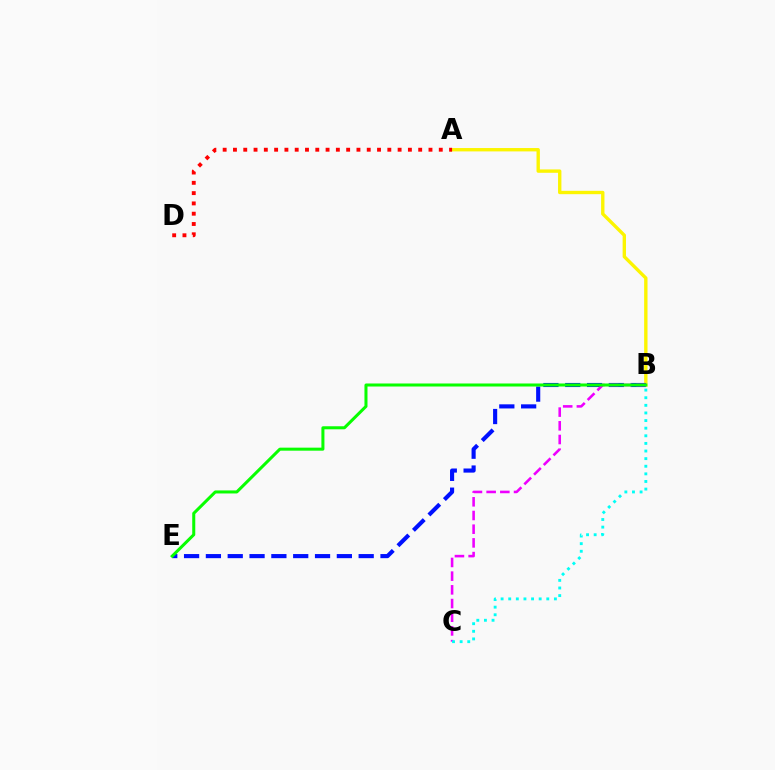{('A', 'B'): [{'color': '#fcf500', 'line_style': 'solid', 'thickness': 2.42}], ('B', 'E'): [{'color': '#0010ff', 'line_style': 'dashed', 'thickness': 2.96}, {'color': '#08ff00', 'line_style': 'solid', 'thickness': 2.18}], ('B', 'C'): [{'color': '#ee00ff', 'line_style': 'dashed', 'thickness': 1.86}, {'color': '#00fff6', 'line_style': 'dotted', 'thickness': 2.07}], ('A', 'D'): [{'color': '#ff0000', 'line_style': 'dotted', 'thickness': 2.8}]}